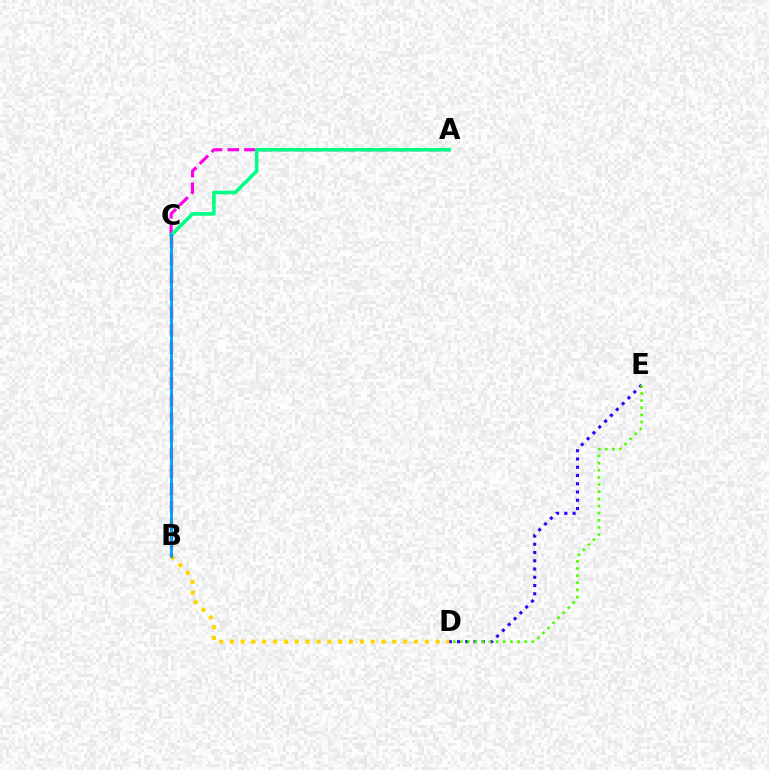{('D', 'E'): [{'color': '#3700ff', 'line_style': 'dotted', 'thickness': 2.24}, {'color': '#4fff00', 'line_style': 'dotted', 'thickness': 1.94}], ('A', 'C'): [{'color': '#ff00ed', 'line_style': 'dashed', 'thickness': 2.27}, {'color': '#00ff86', 'line_style': 'solid', 'thickness': 2.57}], ('B', 'D'): [{'color': '#ffd500', 'line_style': 'dotted', 'thickness': 2.94}], ('B', 'C'): [{'color': '#ff0000', 'line_style': 'dashed', 'thickness': 2.4}, {'color': '#009eff', 'line_style': 'solid', 'thickness': 2.03}]}